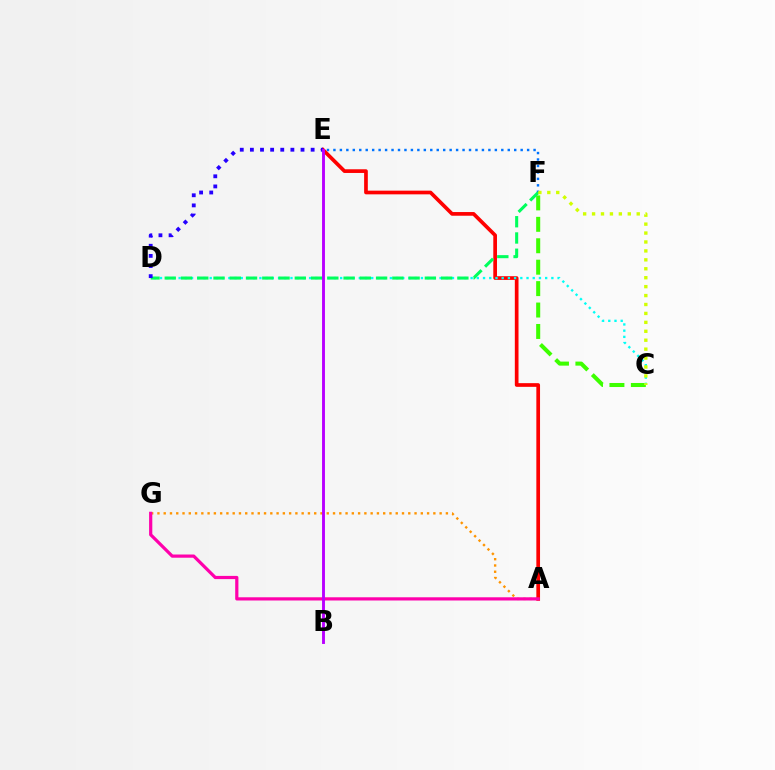{('E', 'F'): [{'color': '#0074ff', 'line_style': 'dotted', 'thickness': 1.75}], ('A', 'G'): [{'color': '#ff9400', 'line_style': 'dotted', 'thickness': 1.7}, {'color': '#ff00ac', 'line_style': 'solid', 'thickness': 2.31}], ('C', 'F'): [{'color': '#3dff00', 'line_style': 'dashed', 'thickness': 2.91}, {'color': '#d1ff00', 'line_style': 'dotted', 'thickness': 2.43}], ('A', 'E'): [{'color': '#ff0000', 'line_style': 'solid', 'thickness': 2.66}], ('C', 'D'): [{'color': '#00fff6', 'line_style': 'dotted', 'thickness': 1.69}], ('D', 'F'): [{'color': '#00ff5c', 'line_style': 'dashed', 'thickness': 2.21}], ('D', 'E'): [{'color': '#2500ff', 'line_style': 'dotted', 'thickness': 2.75}], ('B', 'E'): [{'color': '#b900ff', 'line_style': 'solid', 'thickness': 2.09}]}